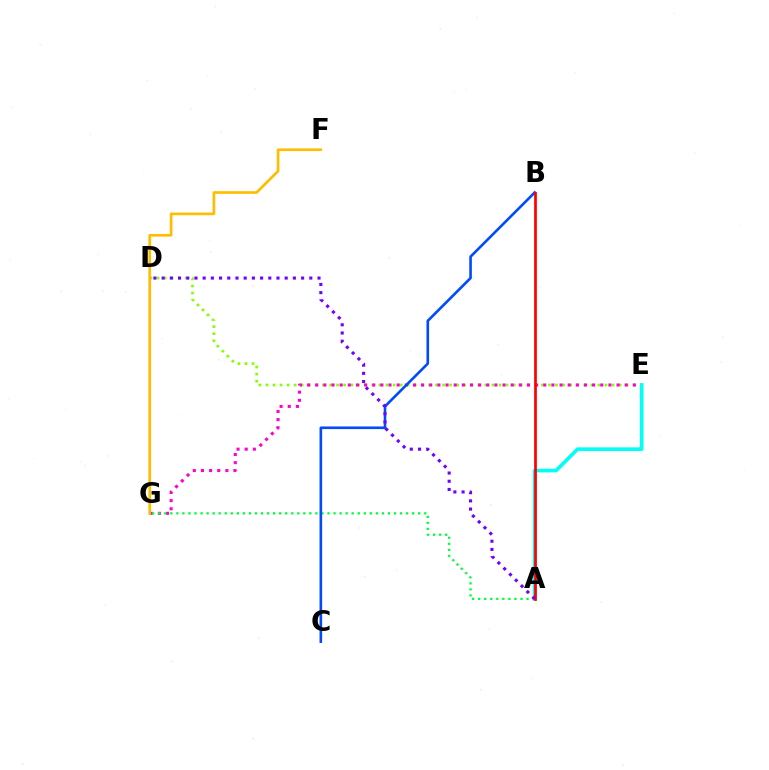{('D', 'E'): [{'color': '#84ff00', 'line_style': 'dotted', 'thickness': 1.92}], ('E', 'G'): [{'color': '#ff00cf', 'line_style': 'dotted', 'thickness': 2.21}], ('A', 'G'): [{'color': '#00ff39', 'line_style': 'dotted', 'thickness': 1.64}], ('B', 'C'): [{'color': '#004bff', 'line_style': 'solid', 'thickness': 1.88}], ('A', 'E'): [{'color': '#00fff6', 'line_style': 'solid', 'thickness': 2.62}], ('A', 'B'): [{'color': '#ff0000', 'line_style': 'solid', 'thickness': 1.95}], ('A', 'D'): [{'color': '#7200ff', 'line_style': 'dotted', 'thickness': 2.23}], ('F', 'G'): [{'color': '#ffbd00', 'line_style': 'solid', 'thickness': 1.93}]}